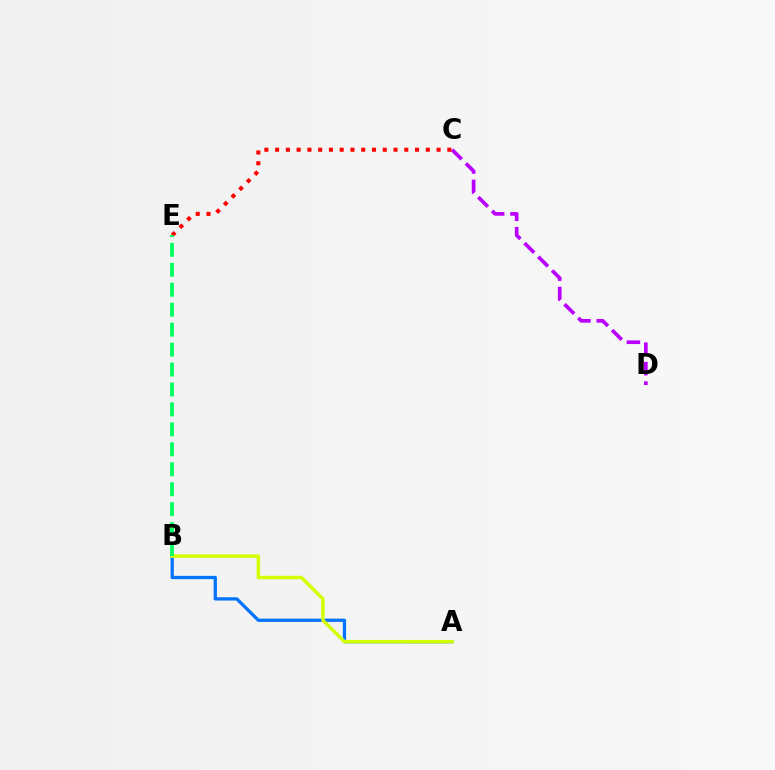{('A', 'B'): [{'color': '#0074ff', 'line_style': 'solid', 'thickness': 2.36}, {'color': '#d1ff00', 'line_style': 'solid', 'thickness': 2.48}], ('C', 'D'): [{'color': '#b900ff', 'line_style': 'dashed', 'thickness': 2.64}], ('C', 'E'): [{'color': '#ff0000', 'line_style': 'dotted', 'thickness': 2.92}], ('B', 'E'): [{'color': '#00ff5c', 'line_style': 'dashed', 'thickness': 2.71}]}